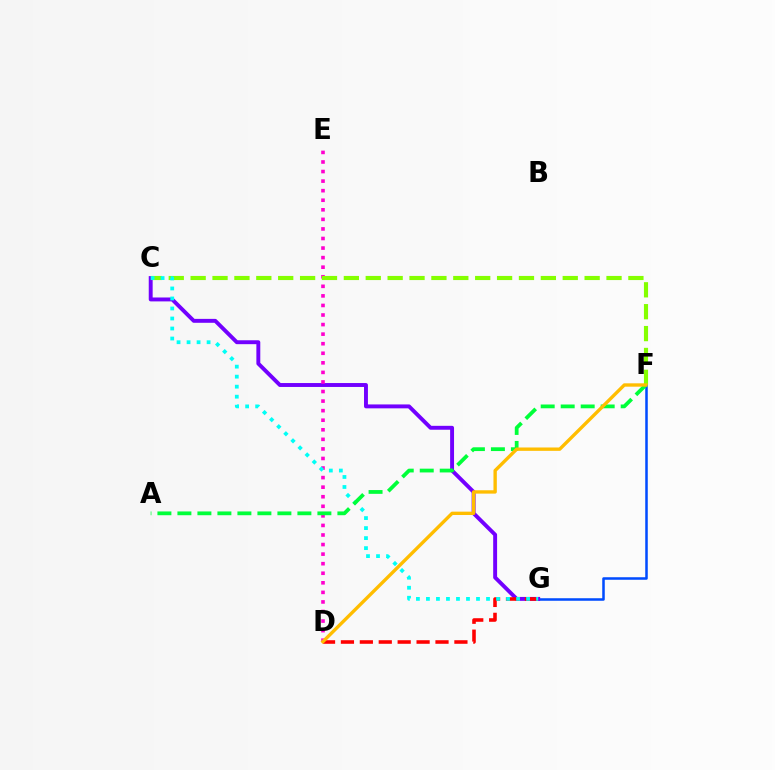{('F', 'G'): [{'color': '#004bff', 'line_style': 'solid', 'thickness': 1.82}], ('C', 'G'): [{'color': '#7200ff', 'line_style': 'solid', 'thickness': 2.82}, {'color': '#00fff6', 'line_style': 'dotted', 'thickness': 2.72}], ('D', 'E'): [{'color': '#ff00cf', 'line_style': 'dotted', 'thickness': 2.6}], ('D', 'G'): [{'color': '#ff0000', 'line_style': 'dashed', 'thickness': 2.57}], ('C', 'F'): [{'color': '#84ff00', 'line_style': 'dashed', 'thickness': 2.97}], ('A', 'F'): [{'color': '#00ff39', 'line_style': 'dashed', 'thickness': 2.72}], ('D', 'F'): [{'color': '#ffbd00', 'line_style': 'solid', 'thickness': 2.42}]}